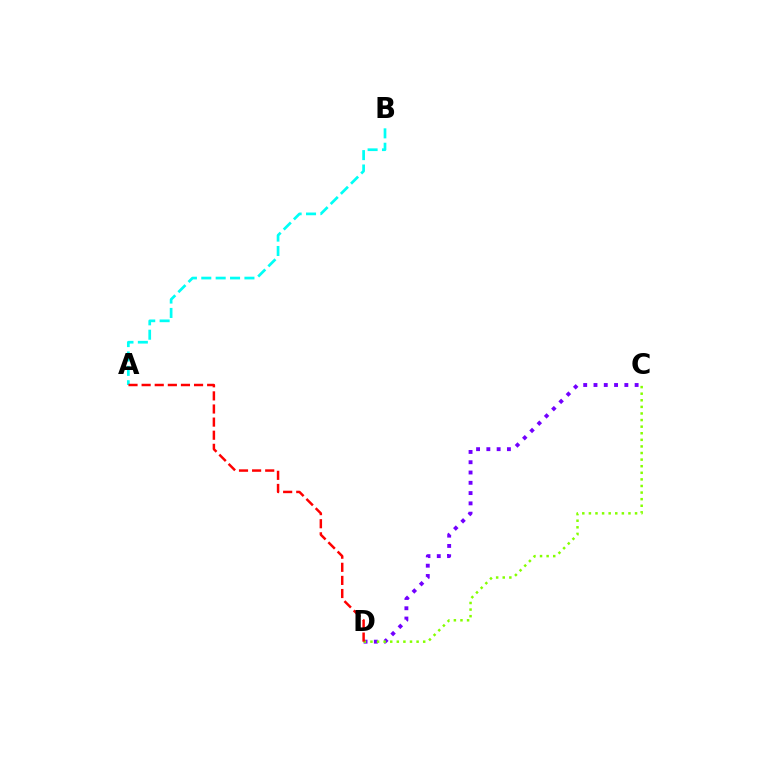{('C', 'D'): [{'color': '#7200ff', 'line_style': 'dotted', 'thickness': 2.79}, {'color': '#84ff00', 'line_style': 'dotted', 'thickness': 1.79}], ('A', 'B'): [{'color': '#00fff6', 'line_style': 'dashed', 'thickness': 1.95}], ('A', 'D'): [{'color': '#ff0000', 'line_style': 'dashed', 'thickness': 1.78}]}